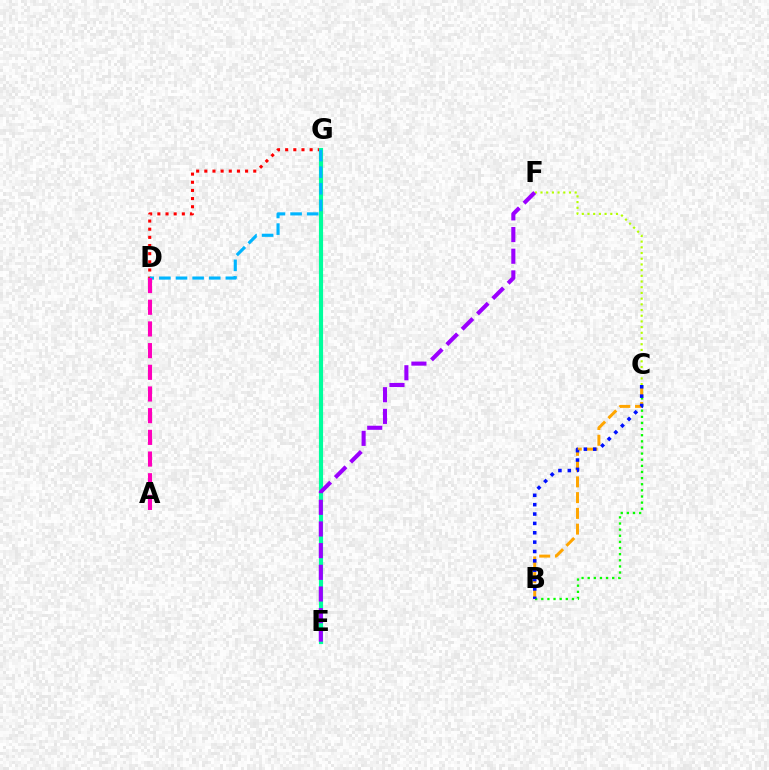{('B', 'C'): [{'color': '#08ff00', 'line_style': 'dotted', 'thickness': 1.66}, {'color': '#ffa500', 'line_style': 'dashed', 'thickness': 2.14}, {'color': '#0010ff', 'line_style': 'dotted', 'thickness': 2.54}], ('D', 'G'): [{'color': '#ff0000', 'line_style': 'dotted', 'thickness': 2.22}, {'color': '#00b5ff', 'line_style': 'dashed', 'thickness': 2.26}], ('E', 'G'): [{'color': '#00ff9d', 'line_style': 'solid', 'thickness': 2.99}], ('A', 'D'): [{'color': '#ff00bd', 'line_style': 'dashed', 'thickness': 2.95}], ('C', 'F'): [{'color': '#b3ff00', 'line_style': 'dotted', 'thickness': 1.55}], ('E', 'F'): [{'color': '#9b00ff', 'line_style': 'dashed', 'thickness': 2.94}]}